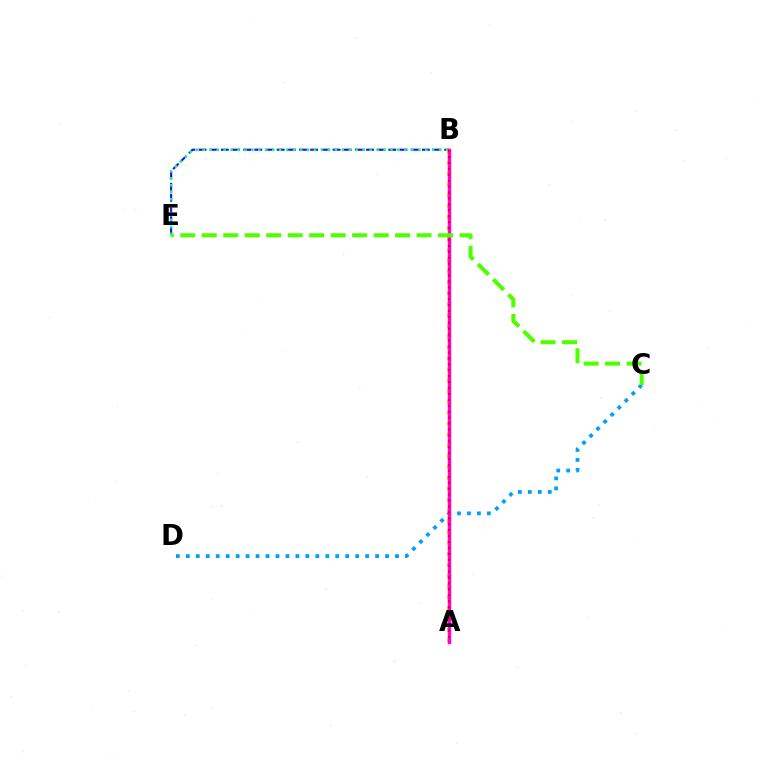{('B', 'E'): [{'color': '#3700ff', 'line_style': 'dashed', 'thickness': 1.52}, {'color': '#00ff86', 'line_style': 'dotted', 'thickness': 1.89}], ('C', 'D'): [{'color': '#009eff', 'line_style': 'dotted', 'thickness': 2.71}], ('A', 'B'): [{'color': '#ffd500', 'line_style': 'dotted', 'thickness': 2.95}, {'color': '#ff00ed', 'line_style': 'solid', 'thickness': 2.48}, {'color': '#ff0000', 'line_style': 'dotted', 'thickness': 1.61}], ('C', 'E'): [{'color': '#4fff00', 'line_style': 'dashed', 'thickness': 2.92}]}